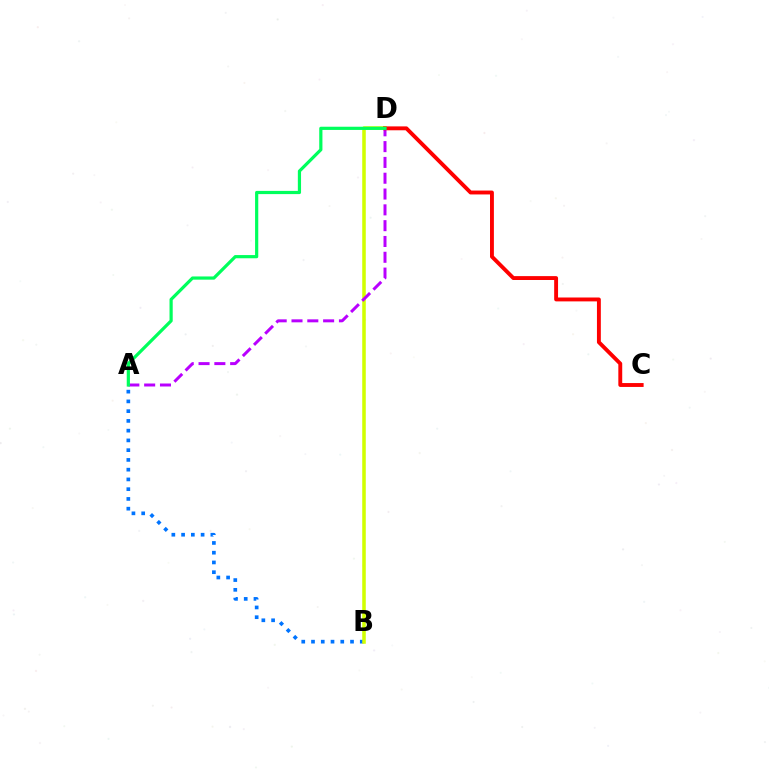{('A', 'B'): [{'color': '#0074ff', 'line_style': 'dotted', 'thickness': 2.65}], ('B', 'D'): [{'color': '#d1ff00', 'line_style': 'solid', 'thickness': 2.55}], ('A', 'D'): [{'color': '#b900ff', 'line_style': 'dashed', 'thickness': 2.15}, {'color': '#00ff5c', 'line_style': 'solid', 'thickness': 2.31}], ('C', 'D'): [{'color': '#ff0000', 'line_style': 'solid', 'thickness': 2.8}]}